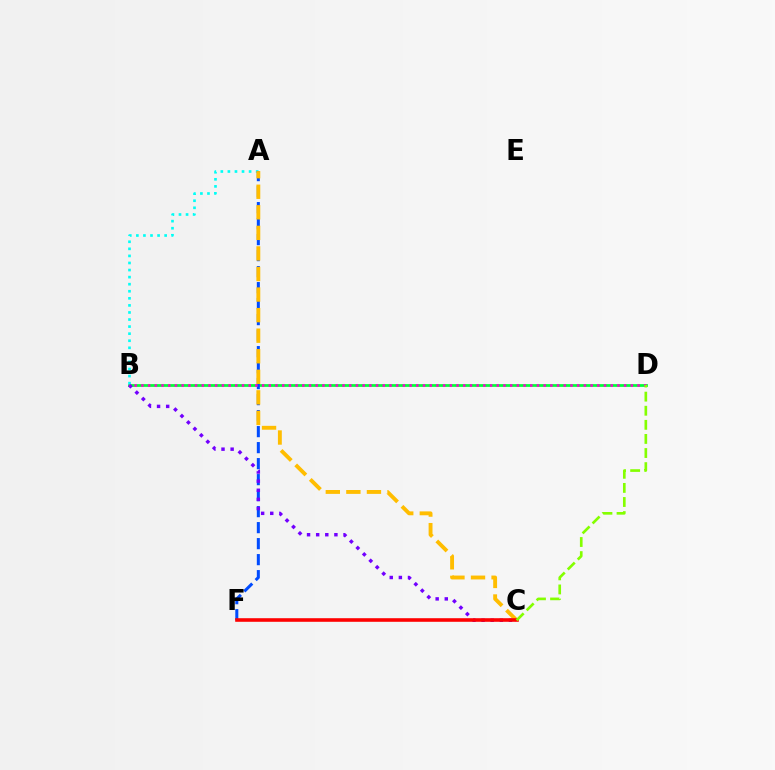{('B', 'D'): [{'color': '#00ff39', 'line_style': 'solid', 'thickness': 1.99}, {'color': '#ff00cf', 'line_style': 'dotted', 'thickness': 1.82}], ('A', 'B'): [{'color': '#00fff6', 'line_style': 'dotted', 'thickness': 1.92}], ('A', 'F'): [{'color': '#004bff', 'line_style': 'dashed', 'thickness': 2.17}], ('B', 'C'): [{'color': '#7200ff', 'line_style': 'dotted', 'thickness': 2.48}], ('A', 'C'): [{'color': '#ffbd00', 'line_style': 'dashed', 'thickness': 2.79}], ('C', 'F'): [{'color': '#ff0000', 'line_style': 'solid', 'thickness': 2.58}], ('C', 'D'): [{'color': '#84ff00', 'line_style': 'dashed', 'thickness': 1.92}]}